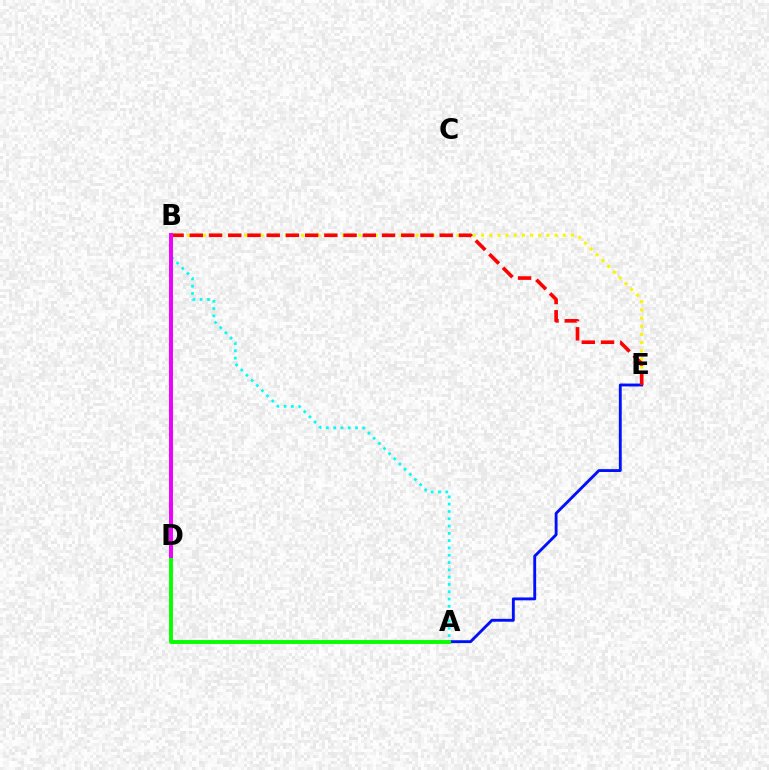{('B', 'E'): [{'color': '#fcf500', 'line_style': 'dotted', 'thickness': 2.22}, {'color': '#ff0000', 'line_style': 'dashed', 'thickness': 2.61}], ('A', 'E'): [{'color': '#0010ff', 'line_style': 'solid', 'thickness': 2.07}], ('A', 'D'): [{'color': '#08ff00', 'line_style': 'solid', 'thickness': 2.81}], ('A', 'B'): [{'color': '#00fff6', 'line_style': 'dotted', 'thickness': 1.98}], ('B', 'D'): [{'color': '#ee00ff', 'line_style': 'solid', 'thickness': 2.85}]}